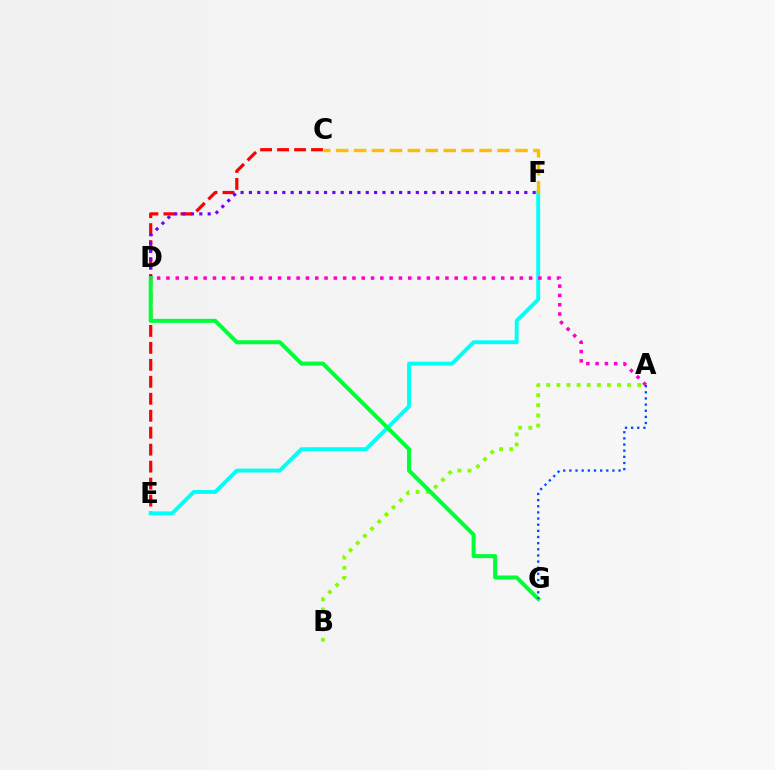{('C', 'E'): [{'color': '#ff0000', 'line_style': 'dashed', 'thickness': 2.3}], ('A', 'B'): [{'color': '#84ff00', 'line_style': 'dotted', 'thickness': 2.75}], ('E', 'F'): [{'color': '#00fff6', 'line_style': 'solid', 'thickness': 2.8}], ('C', 'F'): [{'color': '#ffbd00', 'line_style': 'dashed', 'thickness': 2.44}], ('D', 'F'): [{'color': '#7200ff', 'line_style': 'dotted', 'thickness': 2.27}], ('D', 'G'): [{'color': '#00ff39', 'line_style': 'solid', 'thickness': 2.89}], ('A', 'D'): [{'color': '#ff00cf', 'line_style': 'dotted', 'thickness': 2.53}], ('A', 'G'): [{'color': '#004bff', 'line_style': 'dotted', 'thickness': 1.67}]}